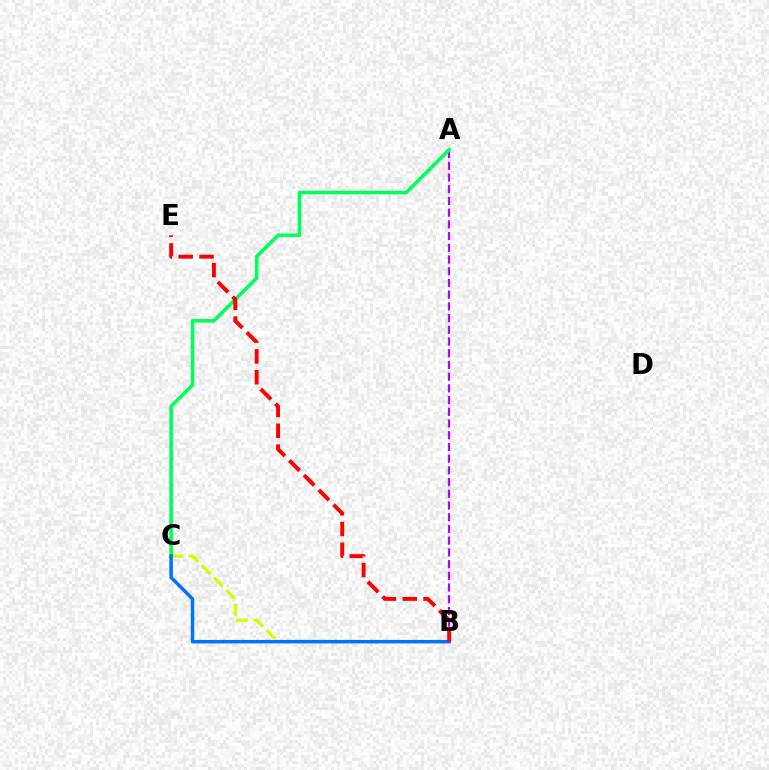{('A', 'B'): [{'color': '#b900ff', 'line_style': 'dashed', 'thickness': 1.59}], ('B', 'C'): [{'color': '#d1ff00', 'line_style': 'dashed', 'thickness': 2.35}, {'color': '#0074ff', 'line_style': 'solid', 'thickness': 2.5}], ('A', 'C'): [{'color': '#00ff5c', 'line_style': 'solid', 'thickness': 2.59}], ('B', 'E'): [{'color': '#ff0000', 'line_style': 'dashed', 'thickness': 2.83}]}